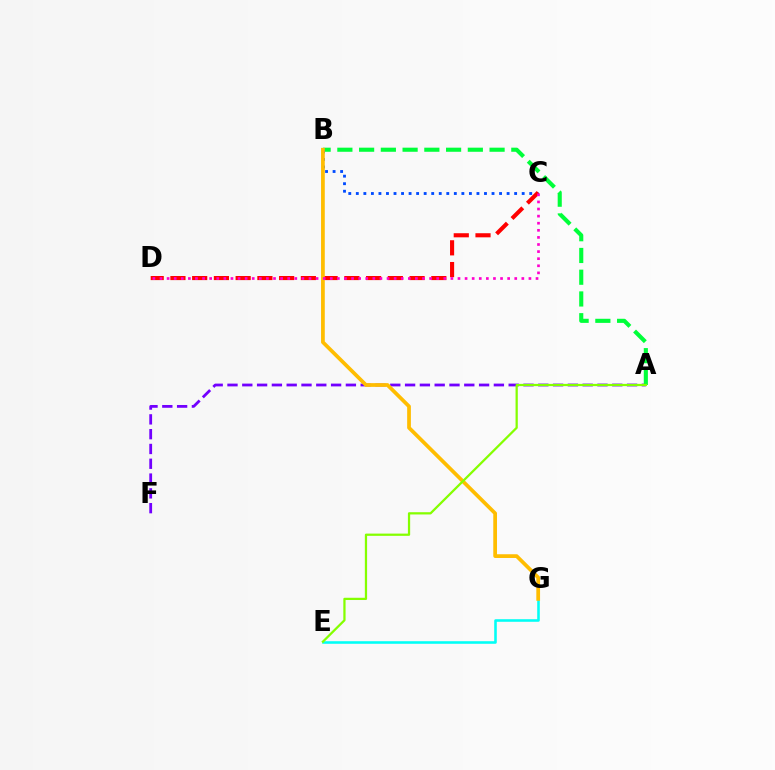{('A', 'F'): [{'color': '#7200ff', 'line_style': 'dashed', 'thickness': 2.01}], ('A', 'B'): [{'color': '#00ff39', 'line_style': 'dashed', 'thickness': 2.95}], ('B', 'C'): [{'color': '#004bff', 'line_style': 'dotted', 'thickness': 2.05}], ('E', 'G'): [{'color': '#00fff6', 'line_style': 'solid', 'thickness': 1.85}], ('C', 'D'): [{'color': '#ff0000', 'line_style': 'dashed', 'thickness': 2.95}, {'color': '#ff00cf', 'line_style': 'dotted', 'thickness': 1.93}], ('B', 'G'): [{'color': '#ffbd00', 'line_style': 'solid', 'thickness': 2.69}], ('A', 'E'): [{'color': '#84ff00', 'line_style': 'solid', 'thickness': 1.62}]}